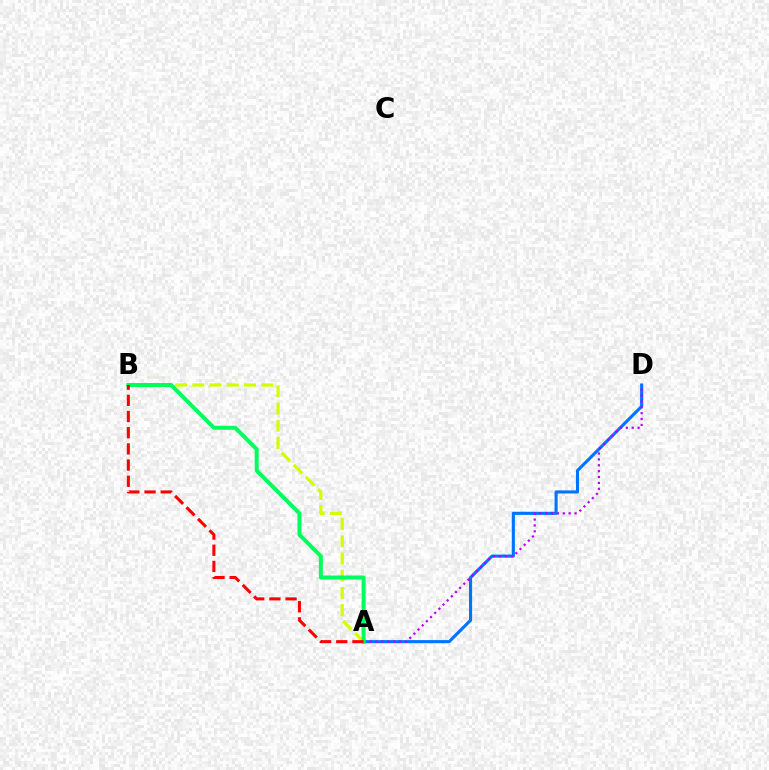{('A', 'D'): [{'color': '#0074ff', 'line_style': 'solid', 'thickness': 2.23}, {'color': '#b900ff', 'line_style': 'dotted', 'thickness': 1.6}], ('A', 'B'): [{'color': '#d1ff00', 'line_style': 'dashed', 'thickness': 2.34}, {'color': '#00ff5c', 'line_style': 'solid', 'thickness': 2.86}, {'color': '#ff0000', 'line_style': 'dashed', 'thickness': 2.2}]}